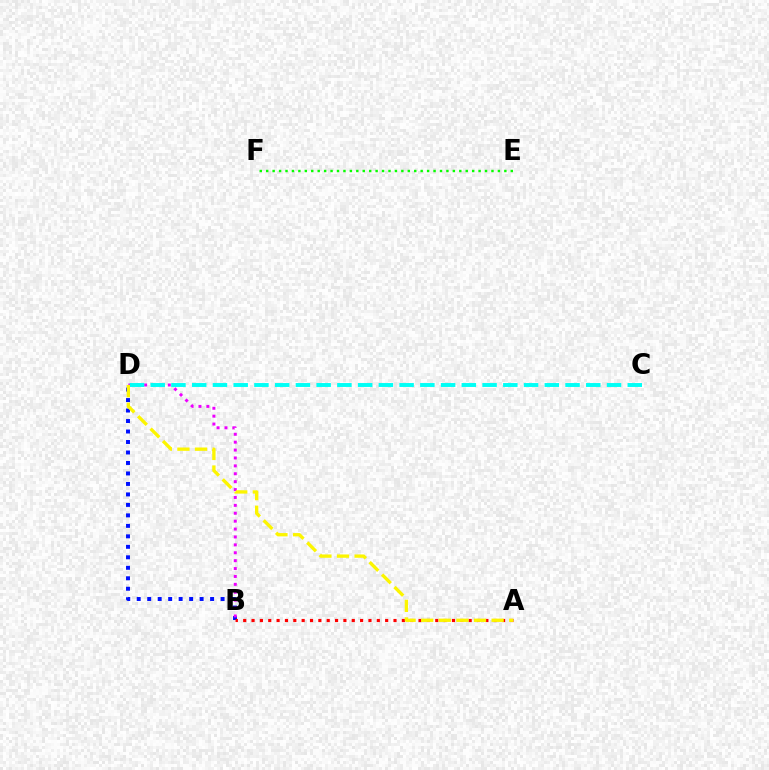{('B', 'D'): [{'color': '#0010ff', 'line_style': 'dotted', 'thickness': 2.85}, {'color': '#ee00ff', 'line_style': 'dotted', 'thickness': 2.15}], ('A', 'B'): [{'color': '#ff0000', 'line_style': 'dotted', 'thickness': 2.27}], ('E', 'F'): [{'color': '#08ff00', 'line_style': 'dotted', 'thickness': 1.75}], ('C', 'D'): [{'color': '#00fff6', 'line_style': 'dashed', 'thickness': 2.82}], ('A', 'D'): [{'color': '#fcf500', 'line_style': 'dashed', 'thickness': 2.39}]}